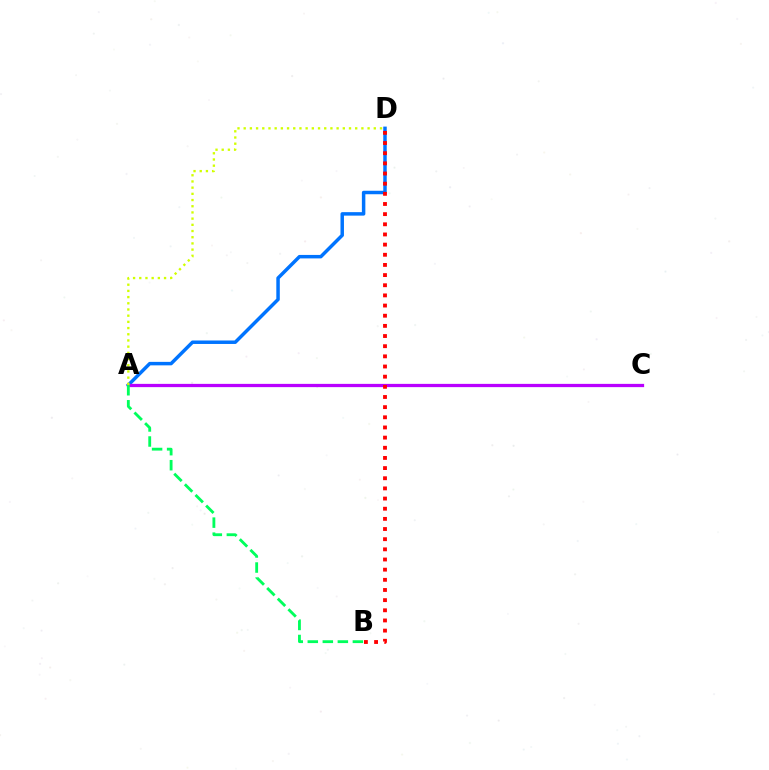{('A', 'D'): [{'color': '#0074ff', 'line_style': 'solid', 'thickness': 2.5}, {'color': '#d1ff00', 'line_style': 'dotted', 'thickness': 1.68}], ('A', 'C'): [{'color': '#b900ff', 'line_style': 'solid', 'thickness': 2.34}], ('A', 'B'): [{'color': '#00ff5c', 'line_style': 'dashed', 'thickness': 2.04}], ('B', 'D'): [{'color': '#ff0000', 'line_style': 'dotted', 'thickness': 2.76}]}